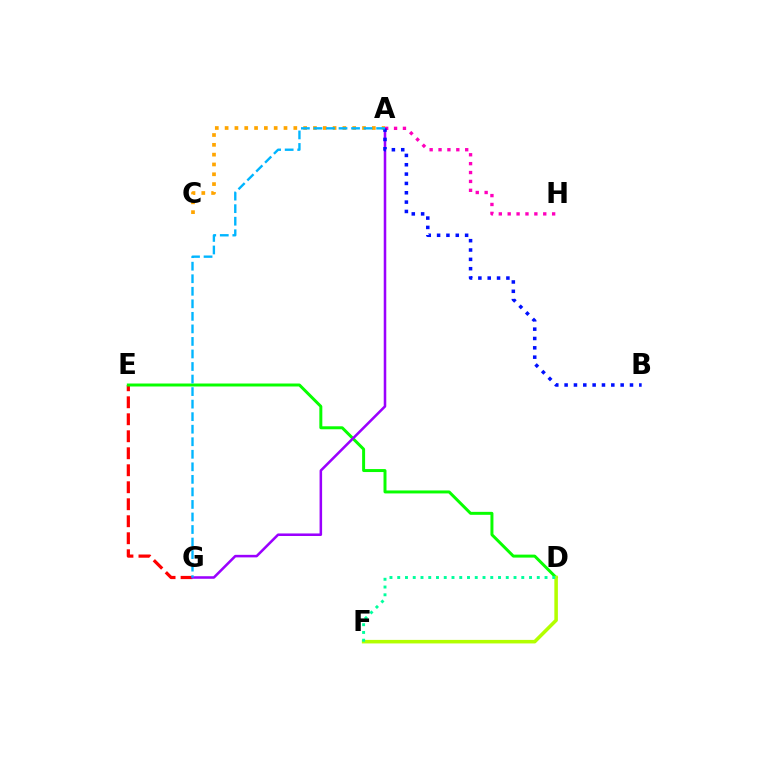{('E', 'G'): [{'color': '#ff0000', 'line_style': 'dashed', 'thickness': 2.31}], ('D', 'E'): [{'color': '#08ff00', 'line_style': 'solid', 'thickness': 2.14}], ('D', 'F'): [{'color': '#b3ff00', 'line_style': 'solid', 'thickness': 2.54}, {'color': '#00ff9d', 'line_style': 'dotted', 'thickness': 2.11}], ('A', 'G'): [{'color': '#9b00ff', 'line_style': 'solid', 'thickness': 1.83}, {'color': '#00b5ff', 'line_style': 'dashed', 'thickness': 1.7}], ('A', 'C'): [{'color': '#ffa500', 'line_style': 'dotted', 'thickness': 2.67}], ('A', 'H'): [{'color': '#ff00bd', 'line_style': 'dotted', 'thickness': 2.41}], ('A', 'B'): [{'color': '#0010ff', 'line_style': 'dotted', 'thickness': 2.54}]}